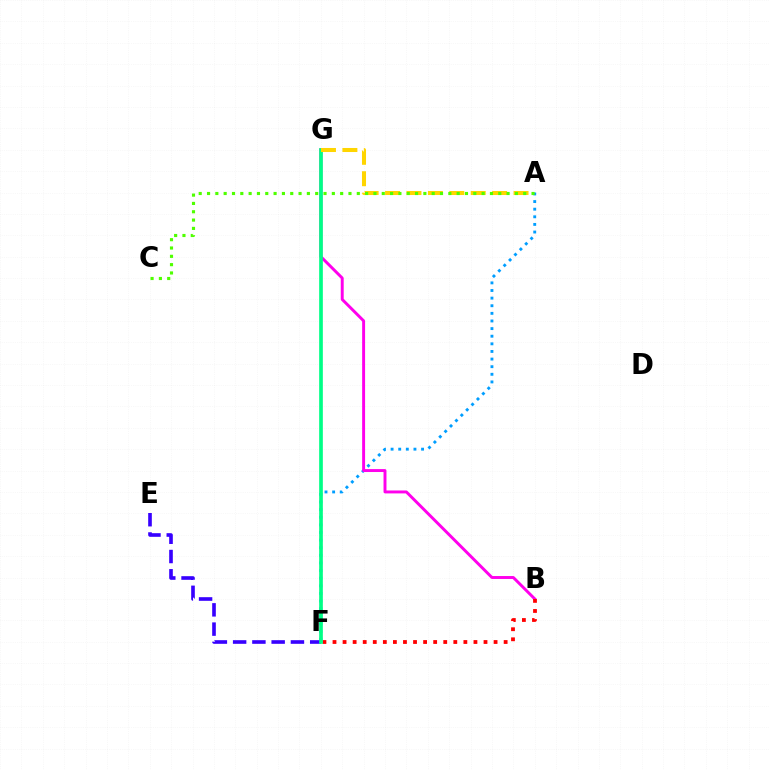{('A', 'F'): [{'color': '#009eff', 'line_style': 'dotted', 'thickness': 2.07}], ('B', 'G'): [{'color': '#ff00ed', 'line_style': 'solid', 'thickness': 2.11}], ('E', 'F'): [{'color': '#3700ff', 'line_style': 'dashed', 'thickness': 2.62}], ('B', 'F'): [{'color': '#ff0000', 'line_style': 'dotted', 'thickness': 2.74}], ('F', 'G'): [{'color': '#00ff86', 'line_style': 'solid', 'thickness': 2.65}], ('A', 'G'): [{'color': '#ffd500', 'line_style': 'dashed', 'thickness': 2.91}], ('A', 'C'): [{'color': '#4fff00', 'line_style': 'dotted', 'thickness': 2.26}]}